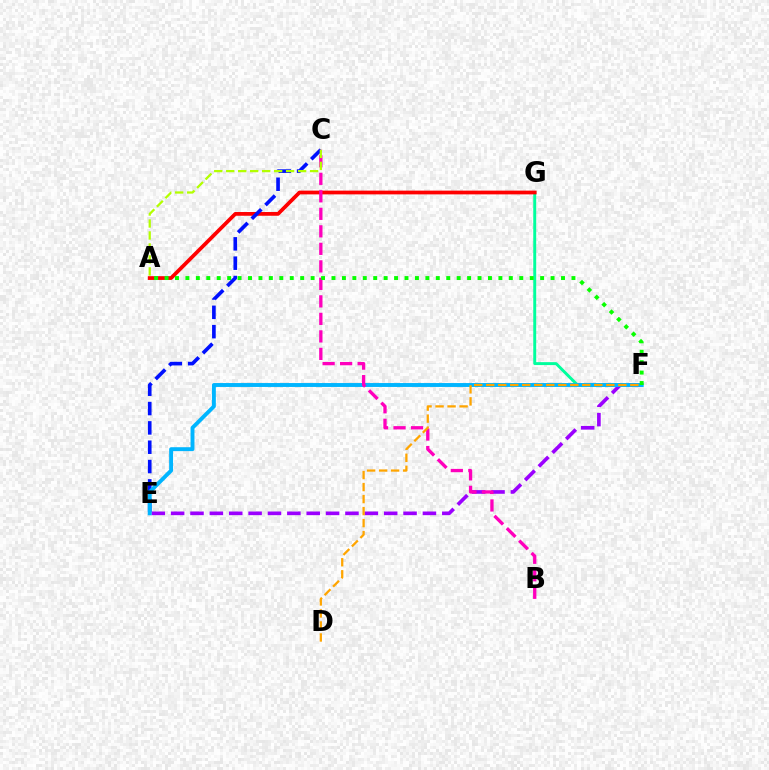{('F', 'G'): [{'color': '#00ff9d', 'line_style': 'solid', 'thickness': 2.11}], ('A', 'G'): [{'color': '#ff0000', 'line_style': 'solid', 'thickness': 2.7}], ('C', 'E'): [{'color': '#0010ff', 'line_style': 'dashed', 'thickness': 2.63}], ('E', 'F'): [{'color': '#9b00ff', 'line_style': 'dashed', 'thickness': 2.63}, {'color': '#00b5ff', 'line_style': 'solid', 'thickness': 2.81}], ('B', 'C'): [{'color': '#ff00bd', 'line_style': 'dashed', 'thickness': 2.38}], ('D', 'F'): [{'color': '#ffa500', 'line_style': 'dashed', 'thickness': 1.63}], ('A', 'F'): [{'color': '#08ff00', 'line_style': 'dotted', 'thickness': 2.83}], ('A', 'C'): [{'color': '#b3ff00', 'line_style': 'dashed', 'thickness': 1.63}]}